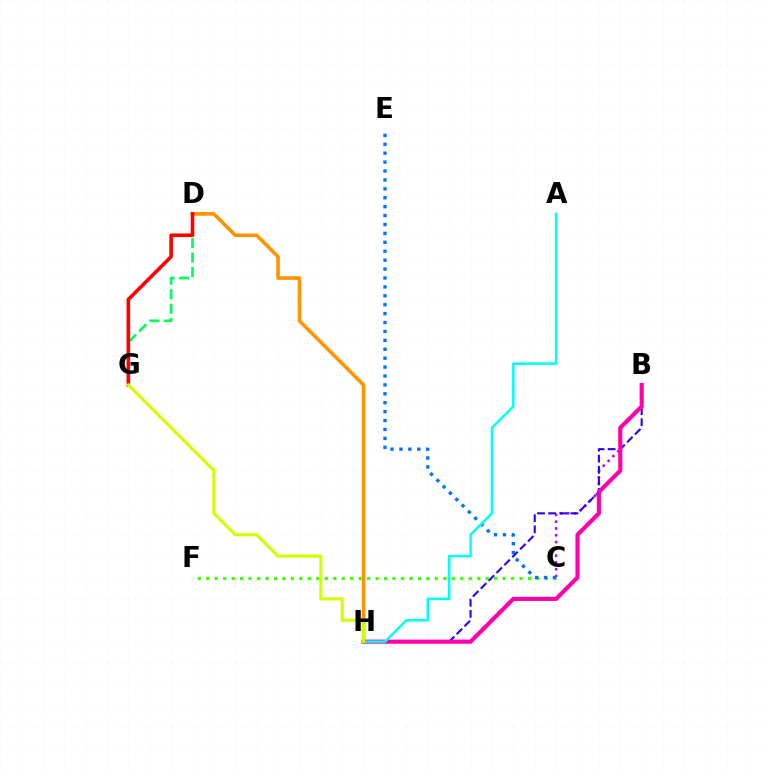{('C', 'F'): [{'color': '#3dff00', 'line_style': 'dotted', 'thickness': 2.3}], ('B', 'C'): [{'color': '#b900ff', 'line_style': 'dotted', 'thickness': 1.85}], ('C', 'E'): [{'color': '#0074ff', 'line_style': 'dotted', 'thickness': 2.42}], ('D', 'H'): [{'color': '#ff9400', 'line_style': 'solid', 'thickness': 2.61}], ('B', 'H'): [{'color': '#2500ff', 'line_style': 'dashed', 'thickness': 1.51}, {'color': '#ff00ac', 'line_style': 'solid', 'thickness': 2.98}], ('A', 'H'): [{'color': '#00fff6', 'line_style': 'solid', 'thickness': 1.82}], ('D', 'G'): [{'color': '#00ff5c', 'line_style': 'dashed', 'thickness': 1.97}, {'color': '#ff0000', 'line_style': 'solid', 'thickness': 2.61}], ('G', 'H'): [{'color': '#d1ff00', 'line_style': 'solid', 'thickness': 2.25}]}